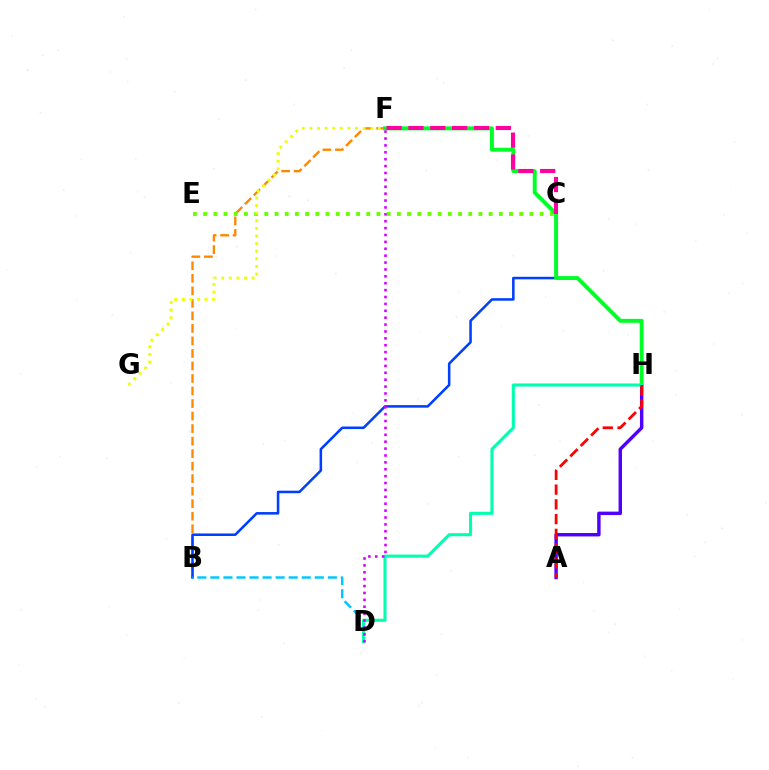{('B', 'F'): [{'color': '#ff8800', 'line_style': 'dashed', 'thickness': 1.7}], ('C', 'E'): [{'color': '#66ff00', 'line_style': 'dotted', 'thickness': 2.77}], ('B', 'C'): [{'color': '#003fff', 'line_style': 'solid', 'thickness': 1.83}], ('A', 'H'): [{'color': '#4f00ff', 'line_style': 'solid', 'thickness': 2.47}, {'color': '#ff0000', 'line_style': 'dashed', 'thickness': 2.0}], ('F', 'G'): [{'color': '#eeff00', 'line_style': 'dotted', 'thickness': 2.07}], ('F', 'H'): [{'color': '#00ff27', 'line_style': 'solid', 'thickness': 2.83}], ('B', 'D'): [{'color': '#00c7ff', 'line_style': 'dashed', 'thickness': 1.77}], ('D', 'H'): [{'color': '#00ffaf', 'line_style': 'solid', 'thickness': 2.21}], ('C', 'F'): [{'color': '#ff00a0', 'line_style': 'dashed', 'thickness': 2.97}], ('D', 'F'): [{'color': '#d600ff', 'line_style': 'dotted', 'thickness': 1.87}]}